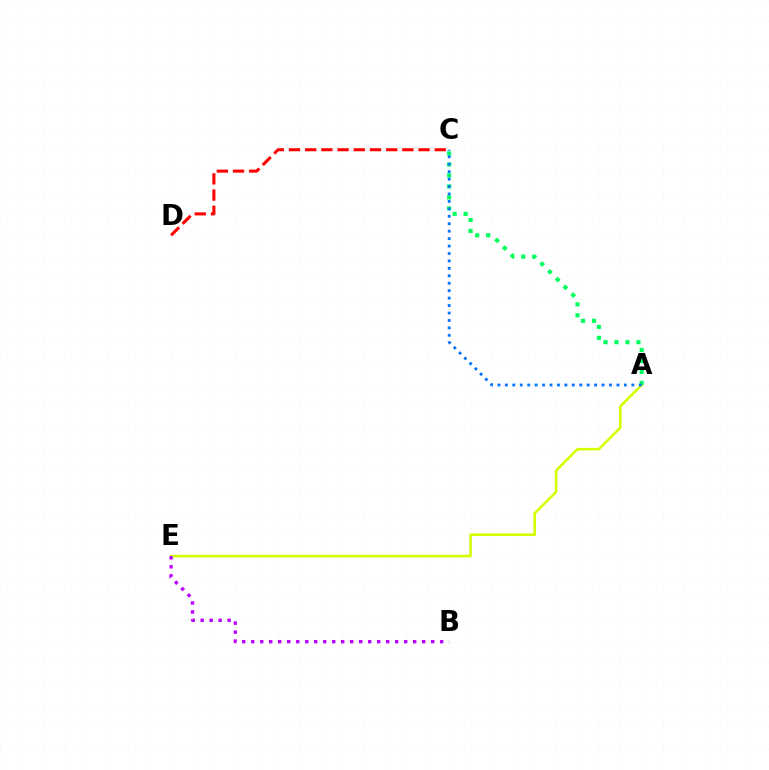{('C', 'D'): [{'color': '#ff0000', 'line_style': 'dashed', 'thickness': 2.2}], ('A', 'E'): [{'color': '#d1ff00', 'line_style': 'solid', 'thickness': 1.85}], ('A', 'C'): [{'color': '#00ff5c', 'line_style': 'dotted', 'thickness': 2.98}, {'color': '#0074ff', 'line_style': 'dotted', 'thickness': 2.02}], ('B', 'E'): [{'color': '#b900ff', 'line_style': 'dotted', 'thickness': 2.44}]}